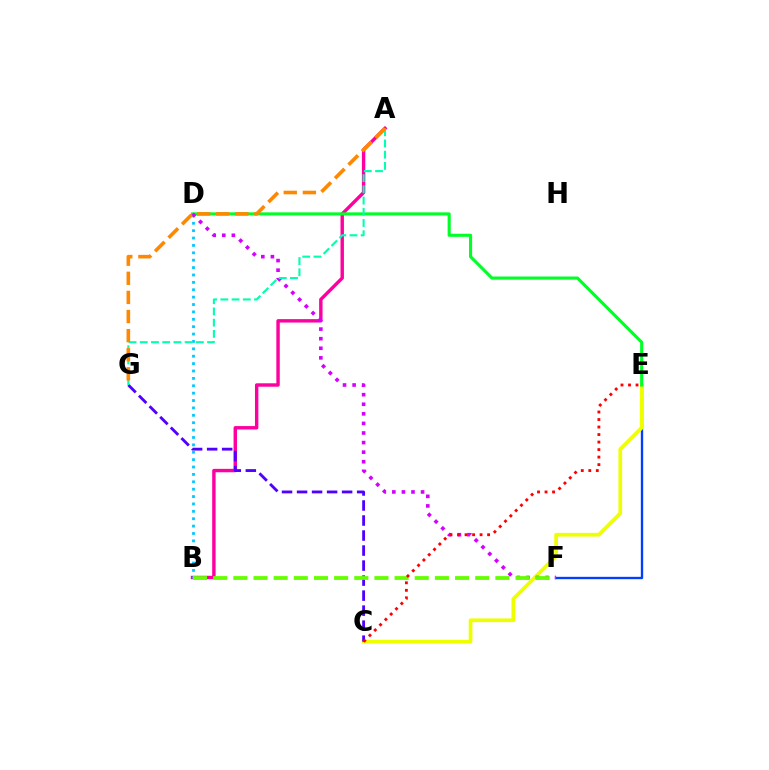{('A', 'B'): [{'color': '#ff00a0', 'line_style': 'solid', 'thickness': 2.46}], ('E', 'F'): [{'color': '#003fff', 'line_style': 'solid', 'thickness': 1.69}], ('C', 'E'): [{'color': '#eeff00', 'line_style': 'solid', 'thickness': 2.67}, {'color': '#ff0000', 'line_style': 'dotted', 'thickness': 2.04}], ('C', 'G'): [{'color': '#4f00ff', 'line_style': 'dashed', 'thickness': 2.04}], ('D', 'E'): [{'color': '#00ff27', 'line_style': 'solid', 'thickness': 2.23}], ('B', 'D'): [{'color': '#00c7ff', 'line_style': 'dotted', 'thickness': 2.01}], ('D', 'F'): [{'color': '#d600ff', 'line_style': 'dotted', 'thickness': 2.6}], ('B', 'F'): [{'color': '#66ff00', 'line_style': 'dashed', 'thickness': 2.74}], ('A', 'G'): [{'color': '#00ffaf', 'line_style': 'dashed', 'thickness': 1.52}, {'color': '#ff8800', 'line_style': 'dashed', 'thickness': 2.6}]}